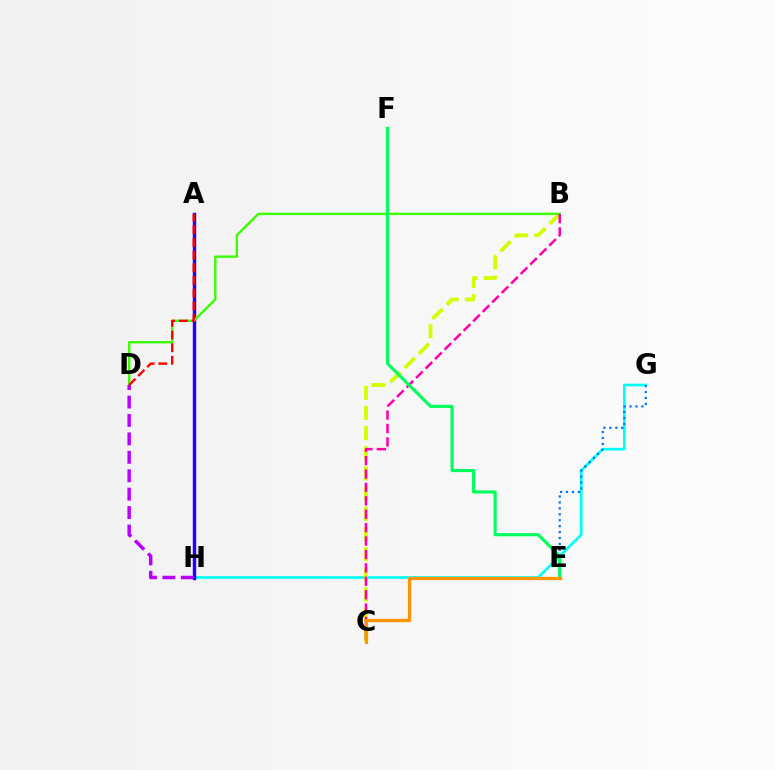{('G', 'H'): [{'color': '#00fff6', 'line_style': 'solid', 'thickness': 1.94}], ('A', 'H'): [{'color': '#2500ff', 'line_style': 'solid', 'thickness': 2.46}], ('B', 'C'): [{'color': '#d1ff00', 'line_style': 'dashed', 'thickness': 2.74}, {'color': '#ff00ac', 'line_style': 'dashed', 'thickness': 1.82}], ('E', 'G'): [{'color': '#0074ff', 'line_style': 'dotted', 'thickness': 1.61}], ('B', 'D'): [{'color': '#3dff00', 'line_style': 'solid', 'thickness': 1.73}], ('D', 'H'): [{'color': '#b900ff', 'line_style': 'dashed', 'thickness': 2.5}], ('A', 'D'): [{'color': '#ff0000', 'line_style': 'dashed', 'thickness': 1.72}], ('E', 'F'): [{'color': '#00ff5c', 'line_style': 'solid', 'thickness': 2.25}], ('C', 'E'): [{'color': '#ff9400', 'line_style': 'solid', 'thickness': 2.34}]}